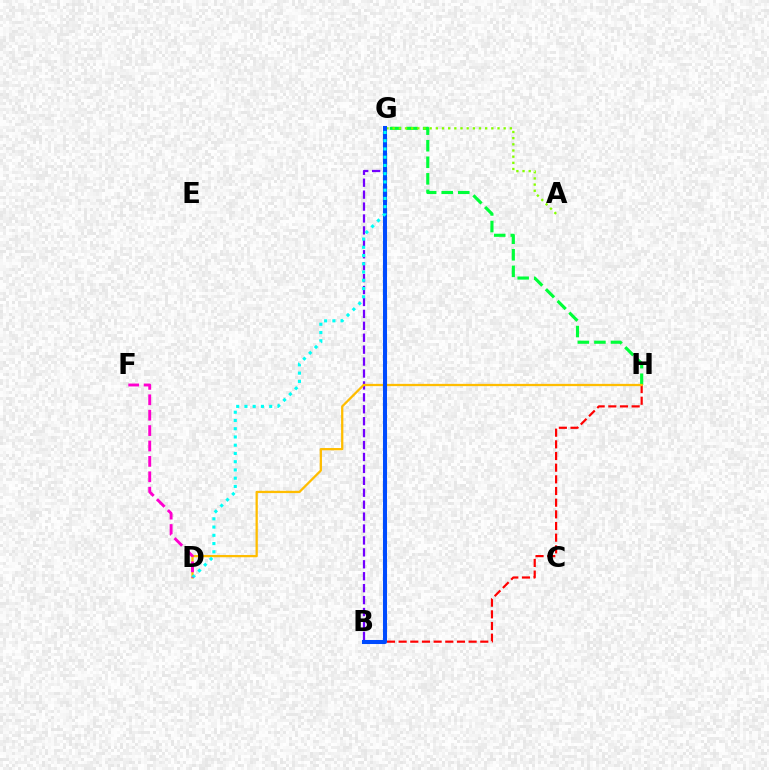{('B', 'H'): [{'color': '#ff0000', 'line_style': 'dashed', 'thickness': 1.58}], ('B', 'G'): [{'color': '#7200ff', 'line_style': 'dashed', 'thickness': 1.62}, {'color': '#004bff', 'line_style': 'solid', 'thickness': 2.92}], ('G', 'H'): [{'color': '#00ff39', 'line_style': 'dashed', 'thickness': 2.25}], ('D', 'H'): [{'color': '#ffbd00', 'line_style': 'solid', 'thickness': 1.64}], ('A', 'G'): [{'color': '#84ff00', 'line_style': 'dotted', 'thickness': 1.68}], ('D', 'G'): [{'color': '#00fff6', 'line_style': 'dotted', 'thickness': 2.24}], ('D', 'F'): [{'color': '#ff00cf', 'line_style': 'dashed', 'thickness': 2.09}]}